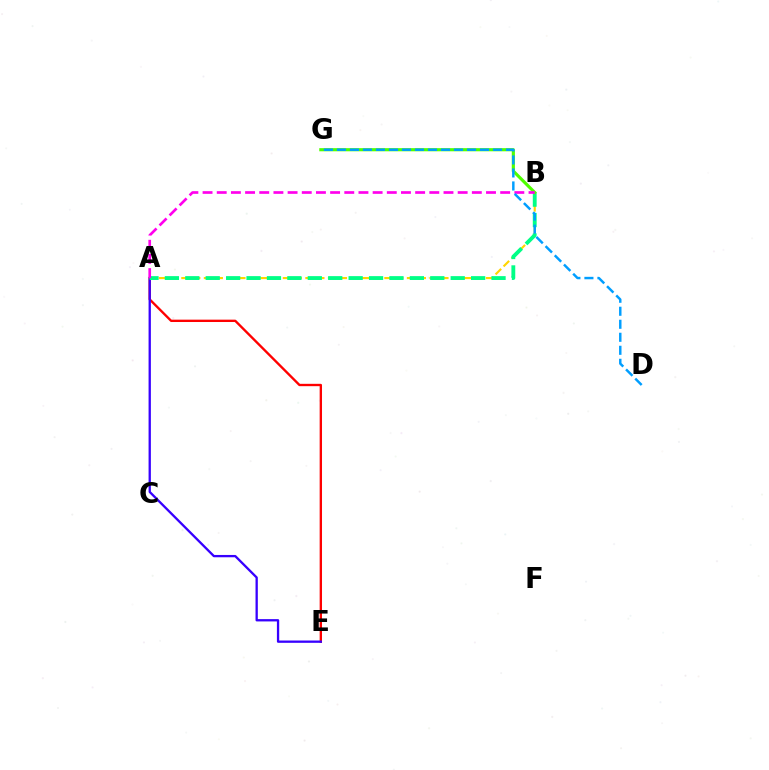{('A', 'E'): [{'color': '#ff0000', 'line_style': 'solid', 'thickness': 1.69}, {'color': '#3700ff', 'line_style': 'solid', 'thickness': 1.66}], ('A', 'B'): [{'color': '#ffd500', 'line_style': 'dashed', 'thickness': 1.53}, {'color': '#00ff86', 'line_style': 'dashed', 'thickness': 2.77}, {'color': '#ff00ed', 'line_style': 'dashed', 'thickness': 1.93}], ('B', 'G'): [{'color': '#4fff00', 'line_style': 'solid', 'thickness': 2.26}], ('D', 'G'): [{'color': '#009eff', 'line_style': 'dashed', 'thickness': 1.77}]}